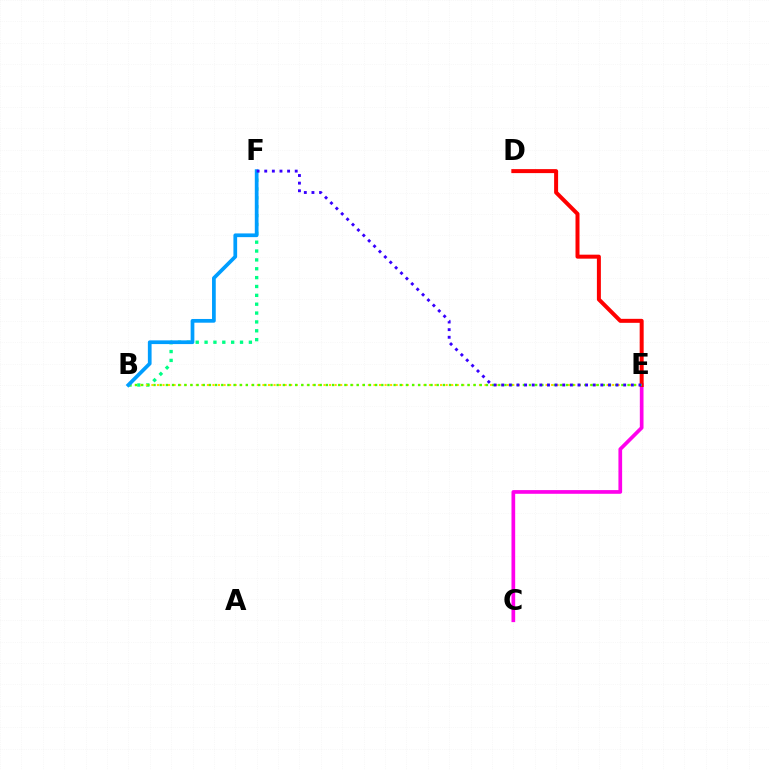{('B', 'F'): [{'color': '#00ff86', 'line_style': 'dotted', 'thickness': 2.41}, {'color': '#009eff', 'line_style': 'solid', 'thickness': 2.68}], ('C', 'E'): [{'color': '#ff00ed', 'line_style': 'solid', 'thickness': 2.66}], ('B', 'E'): [{'color': '#ffd500', 'line_style': 'dotted', 'thickness': 1.51}, {'color': '#4fff00', 'line_style': 'dotted', 'thickness': 1.67}], ('D', 'E'): [{'color': '#ff0000', 'line_style': 'solid', 'thickness': 2.87}], ('E', 'F'): [{'color': '#3700ff', 'line_style': 'dotted', 'thickness': 2.07}]}